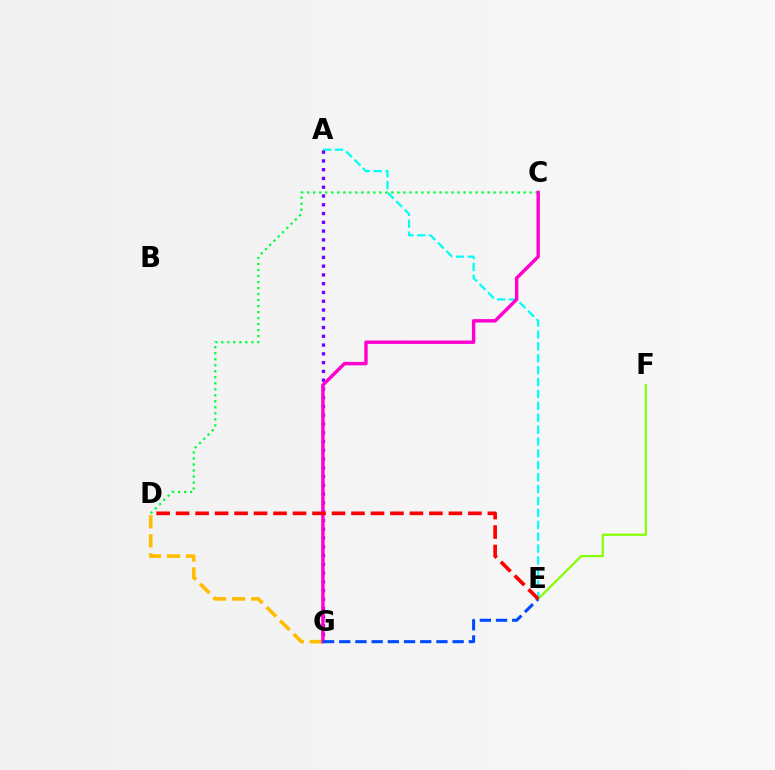{('E', 'F'): [{'color': '#84ff00', 'line_style': 'solid', 'thickness': 1.59}], ('A', 'E'): [{'color': '#00fff6', 'line_style': 'dashed', 'thickness': 1.62}], ('D', 'G'): [{'color': '#ffbd00', 'line_style': 'dashed', 'thickness': 2.59}], ('A', 'G'): [{'color': '#7200ff', 'line_style': 'dotted', 'thickness': 2.38}], ('C', 'D'): [{'color': '#00ff39', 'line_style': 'dotted', 'thickness': 1.63}], ('C', 'G'): [{'color': '#ff00cf', 'line_style': 'solid', 'thickness': 2.46}], ('E', 'G'): [{'color': '#004bff', 'line_style': 'dashed', 'thickness': 2.2}], ('D', 'E'): [{'color': '#ff0000', 'line_style': 'dashed', 'thickness': 2.65}]}